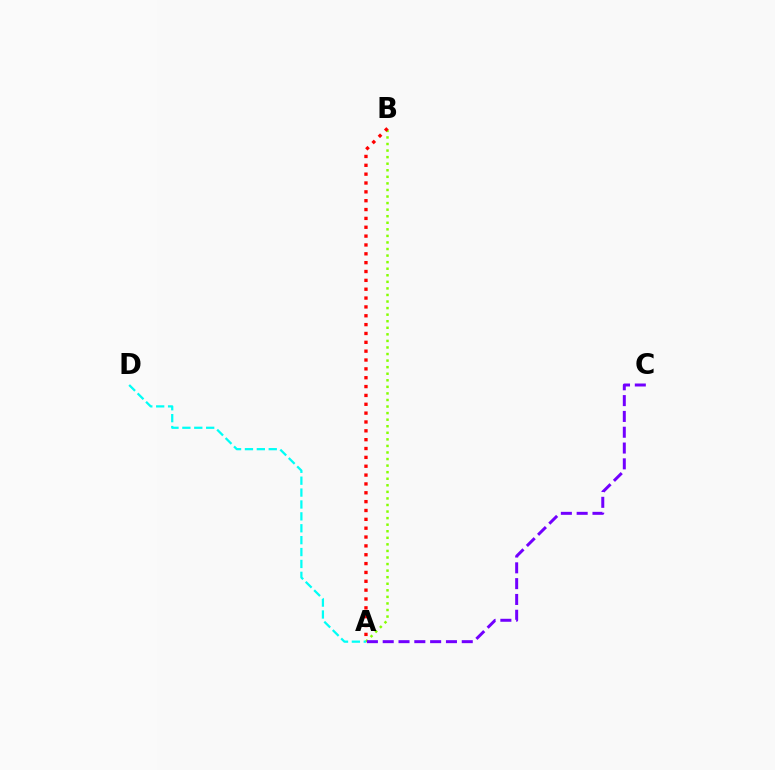{('A', 'B'): [{'color': '#84ff00', 'line_style': 'dotted', 'thickness': 1.78}, {'color': '#ff0000', 'line_style': 'dotted', 'thickness': 2.4}], ('A', 'C'): [{'color': '#7200ff', 'line_style': 'dashed', 'thickness': 2.15}], ('A', 'D'): [{'color': '#00fff6', 'line_style': 'dashed', 'thickness': 1.62}]}